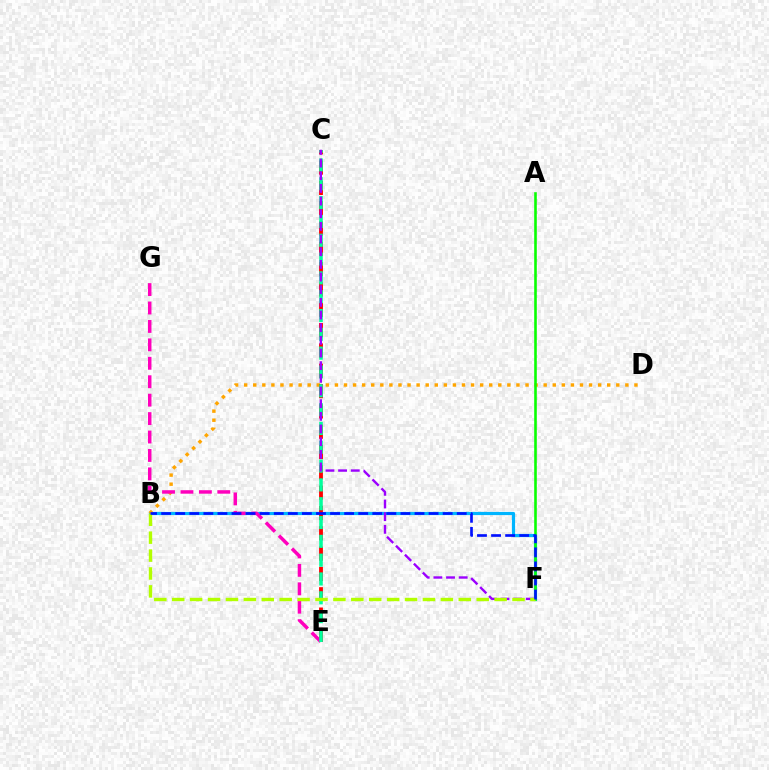{('B', 'F'): [{'color': '#00b5ff', 'line_style': 'solid', 'thickness': 2.29}, {'color': '#b3ff00', 'line_style': 'dashed', 'thickness': 2.43}, {'color': '#0010ff', 'line_style': 'dashed', 'thickness': 1.91}], ('B', 'D'): [{'color': '#ffa500', 'line_style': 'dotted', 'thickness': 2.47}], ('C', 'E'): [{'color': '#ff0000', 'line_style': 'dashed', 'thickness': 2.76}, {'color': '#00ff9d', 'line_style': 'dashed', 'thickness': 2.56}], ('E', 'G'): [{'color': '#ff00bd', 'line_style': 'dashed', 'thickness': 2.5}], ('A', 'F'): [{'color': '#08ff00', 'line_style': 'solid', 'thickness': 1.87}], ('C', 'F'): [{'color': '#9b00ff', 'line_style': 'dashed', 'thickness': 1.72}]}